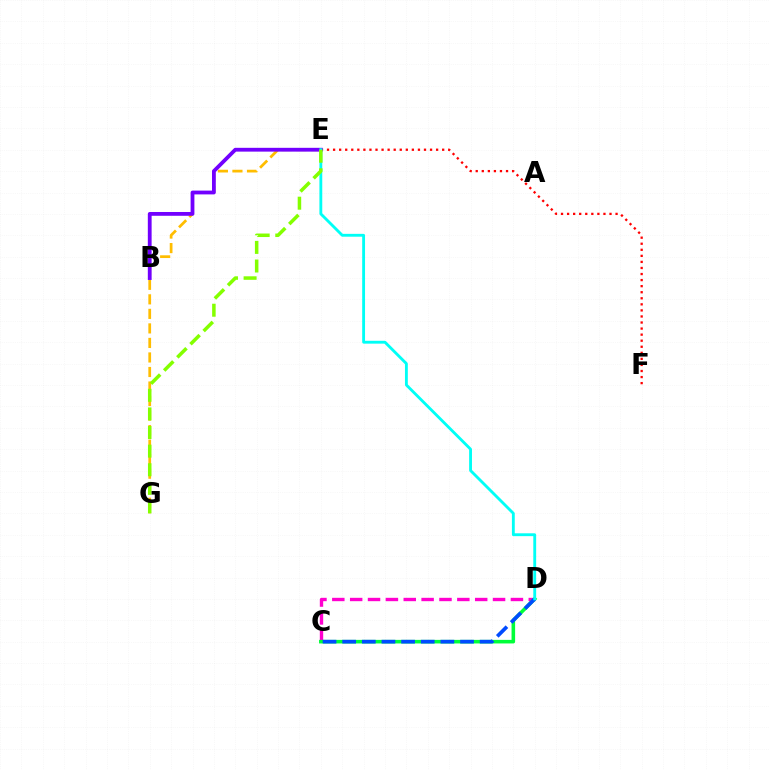{('E', 'G'): [{'color': '#ffbd00', 'line_style': 'dashed', 'thickness': 1.97}, {'color': '#84ff00', 'line_style': 'dashed', 'thickness': 2.53}], ('C', 'D'): [{'color': '#ff00cf', 'line_style': 'dashed', 'thickness': 2.43}, {'color': '#00ff39', 'line_style': 'solid', 'thickness': 2.58}, {'color': '#004bff', 'line_style': 'dashed', 'thickness': 2.67}], ('E', 'F'): [{'color': '#ff0000', 'line_style': 'dotted', 'thickness': 1.65}], ('B', 'E'): [{'color': '#7200ff', 'line_style': 'solid', 'thickness': 2.74}], ('D', 'E'): [{'color': '#00fff6', 'line_style': 'solid', 'thickness': 2.05}]}